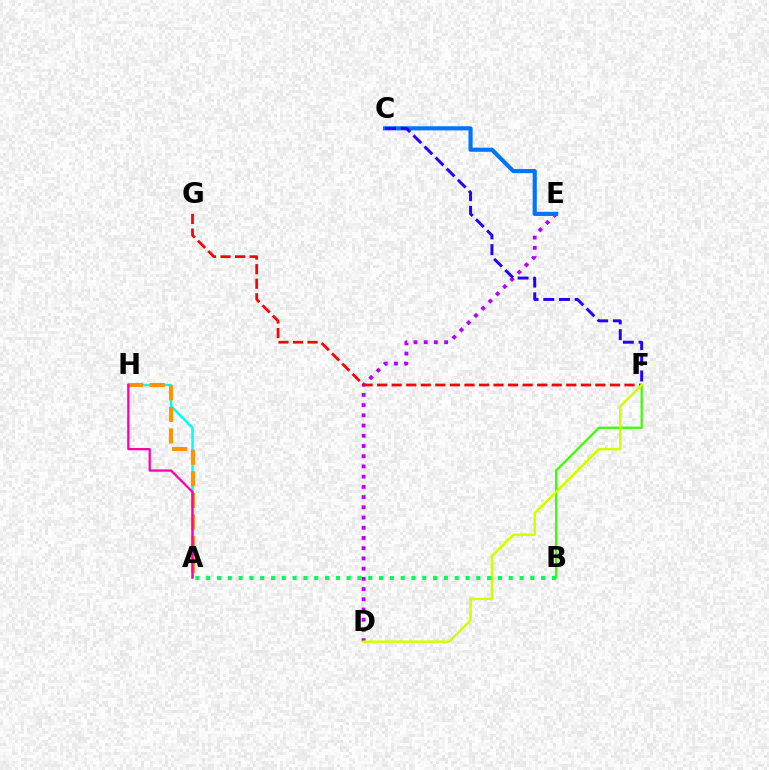{('A', 'H'): [{'color': '#00fff6', 'line_style': 'solid', 'thickness': 1.8}, {'color': '#ff9400', 'line_style': 'dashed', 'thickness': 2.94}, {'color': '#ff00ac', 'line_style': 'solid', 'thickness': 1.64}], ('D', 'E'): [{'color': '#b900ff', 'line_style': 'dotted', 'thickness': 2.78}], ('C', 'E'): [{'color': '#0074ff', 'line_style': 'solid', 'thickness': 2.97}], ('F', 'G'): [{'color': '#ff0000', 'line_style': 'dashed', 'thickness': 1.98}], ('B', 'F'): [{'color': '#3dff00', 'line_style': 'solid', 'thickness': 1.63}], ('D', 'F'): [{'color': '#d1ff00', 'line_style': 'solid', 'thickness': 1.77}], ('A', 'B'): [{'color': '#00ff5c', 'line_style': 'dotted', 'thickness': 2.94}], ('C', 'F'): [{'color': '#2500ff', 'line_style': 'dashed', 'thickness': 2.13}]}